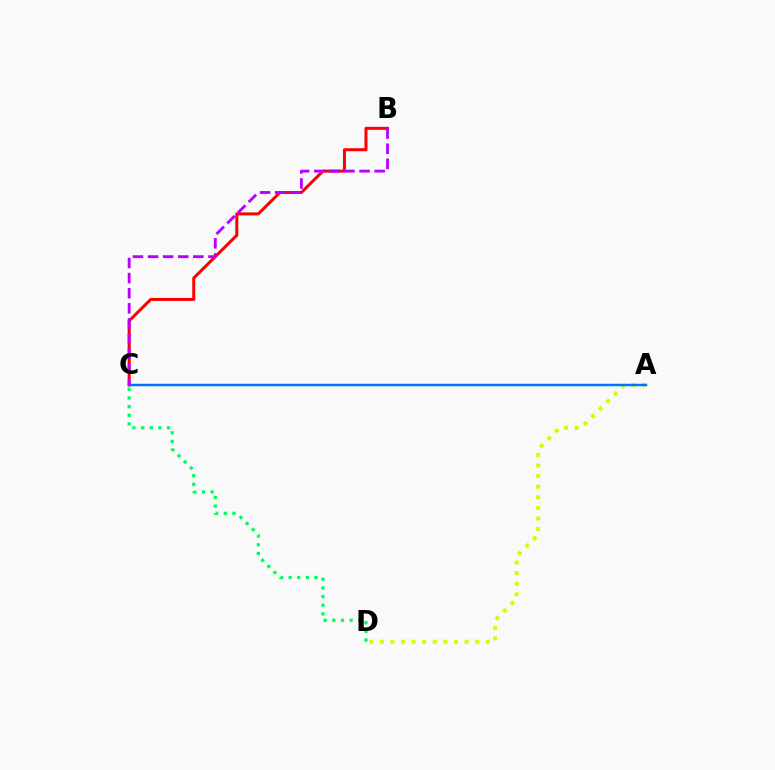{('B', 'C'): [{'color': '#ff0000', 'line_style': 'solid', 'thickness': 2.17}, {'color': '#b900ff', 'line_style': 'dashed', 'thickness': 2.05}], ('A', 'D'): [{'color': '#d1ff00', 'line_style': 'dotted', 'thickness': 2.88}], ('A', 'C'): [{'color': '#0074ff', 'line_style': 'solid', 'thickness': 1.75}], ('C', 'D'): [{'color': '#00ff5c', 'line_style': 'dotted', 'thickness': 2.35}]}